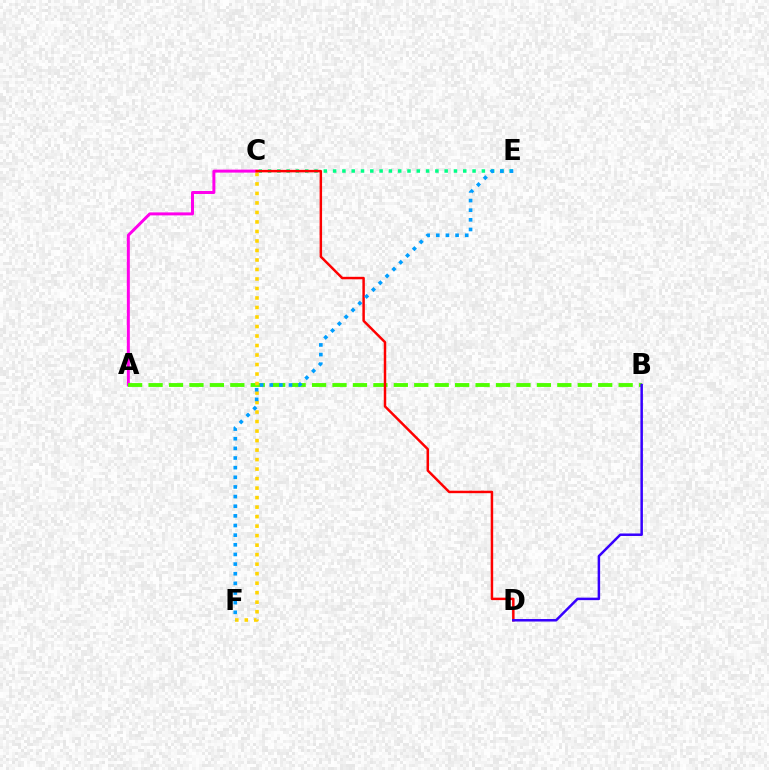{('A', 'C'): [{'color': '#ff00ed', 'line_style': 'solid', 'thickness': 2.15}], ('C', 'E'): [{'color': '#00ff86', 'line_style': 'dotted', 'thickness': 2.53}], ('A', 'B'): [{'color': '#4fff00', 'line_style': 'dashed', 'thickness': 2.78}], ('C', 'F'): [{'color': '#ffd500', 'line_style': 'dotted', 'thickness': 2.58}], ('C', 'D'): [{'color': '#ff0000', 'line_style': 'solid', 'thickness': 1.78}], ('B', 'D'): [{'color': '#3700ff', 'line_style': 'solid', 'thickness': 1.8}], ('E', 'F'): [{'color': '#009eff', 'line_style': 'dotted', 'thickness': 2.62}]}